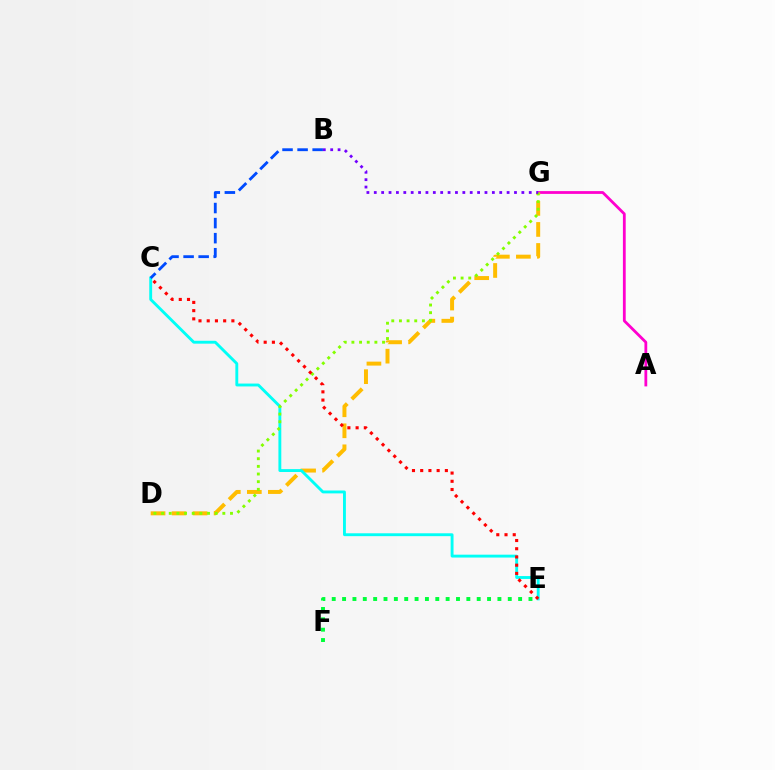{('A', 'G'): [{'color': '#ff00cf', 'line_style': 'solid', 'thickness': 2.01}], ('D', 'G'): [{'color': '#ffbd00', 'line_style': 'dashed', 'thickness': 2.86}, {'color': '#84ff00', 'line_style': 'dotted', 'thickness': 2.08}], ('C', 'E'): [{'color': '#00fff6', 'line_style': 'solid', 'thickness': 2.07}, {'color': '#ff0000', 'line_style': 'dotted', 'thickness': 2.23}], ('B', 'C'): [{'color': '#004bff', 'line_style': 'dashed', 'thickness': 2.05}], ('B', 'G'): [{'color': '#7200ff', 'line_style': 'dotted', 'thickness': 2.0}], ('E', 'F'): [{'color': '#00ff39', 'line_style': 'dotted', 'thickness': 2.81}]}